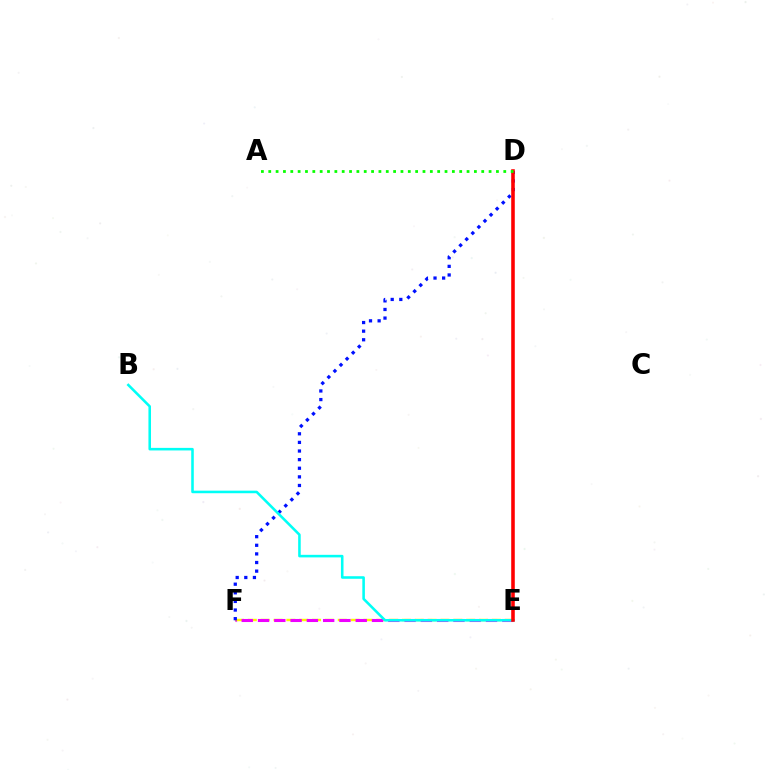{('E', 'F'): [{'color': '#fcf500', 'line_style': 'dashed', 'thickness': 1.74}, {'color': '#ee00ff', 'line_style': 'dashed', 'thickness': 2.21}], ('D', 'F'): [{'color': '#0010ff', 'line_style': 'dotted', 'thickness': 2.34}], ('B', 'E'): [{'color': '#00fff6', 'line_style': 'solid', 'thickness': 1.85}], ('D', 'E'): [{'color': '#ff0000', 'line_style': 'solid', 'thickness': 2.57}], ('A', 'D'): [{'color': '#08ff00', 'line_style': 'dotted', 'thickness': 2.0}]}